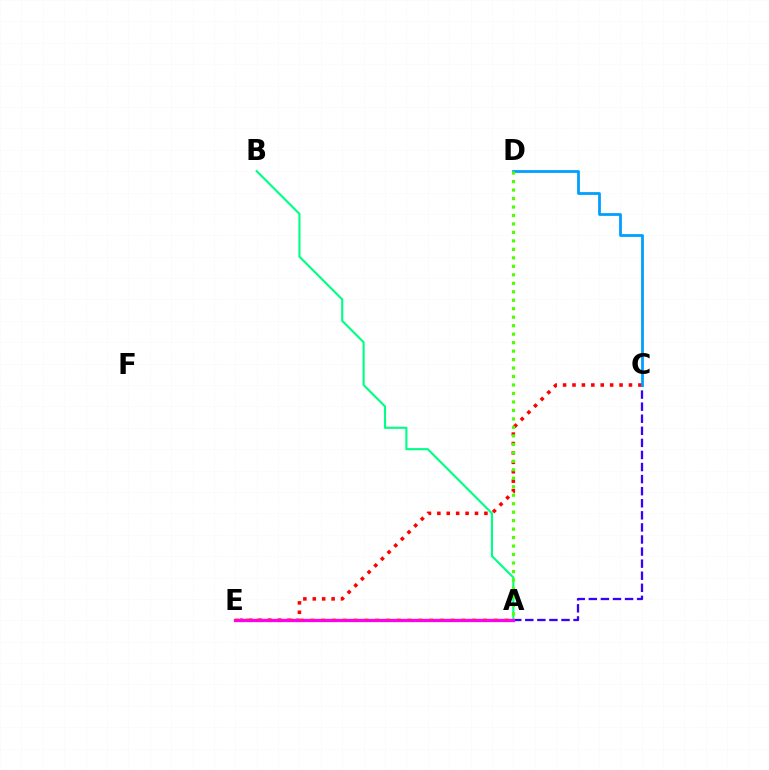{('A', 'C'): [{'color': '#3700ff', 'line_style': 'dashed', 'thickness': 1.64}], ('A', 'E'): [{'color': '#ffd500', 'line_style': 'dotted', 'thickness': 2.93}, {'color': '#ff00ed', 'line_style': 'solid', 'thickness': 2.35}], ('A', 'B'): [{'color': '#00ff86', 'line_style': 'solid', 'thickness': 1.54}], ('C', 'E'): [{'color': '#ff0000', 'line_style': 'dotted', 'thickness': 2.56}], ('C', 'D'): [{'color': '#009eff', 'line_style': 'solid', 'thickness': 1.99}], ('A', 'D'): [{'color': '#4fff00', 'line_style': 'dotted', 'thickness': 2.3}]}